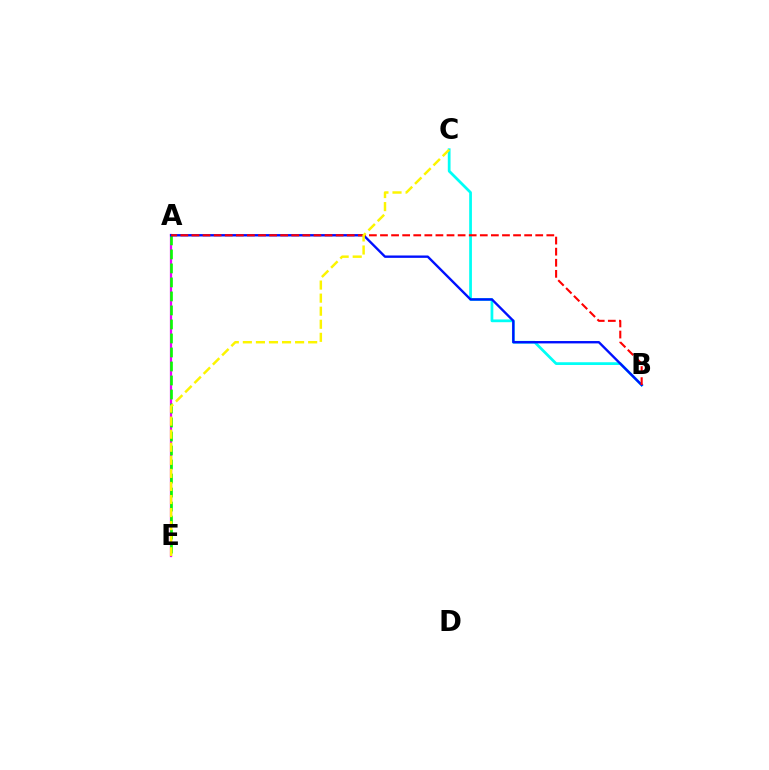{('B', 'C'): [{'color': '#00fff6', 'line_style': 'solid', 'thickness': 1.98}], ('A', 'E'): [{'color': '#ee00ff', 'line_style': 'solid', 'thickness': 1.62}, {'color': '#08ff00', 'line_style': 'dashed', 'thickness': 1.9}], ('A', 'B'): [{'color': '#0010ff', 'line_style': 'solid', 'thickness': 1.71}, {'color': '#ff0000', 'line_style': 'dashed', 'thickness': 1.51}], ('C', 'E'): [{'color': '#fcf500', 'line_style': 'dashed', 'thickness': 1.77}]}